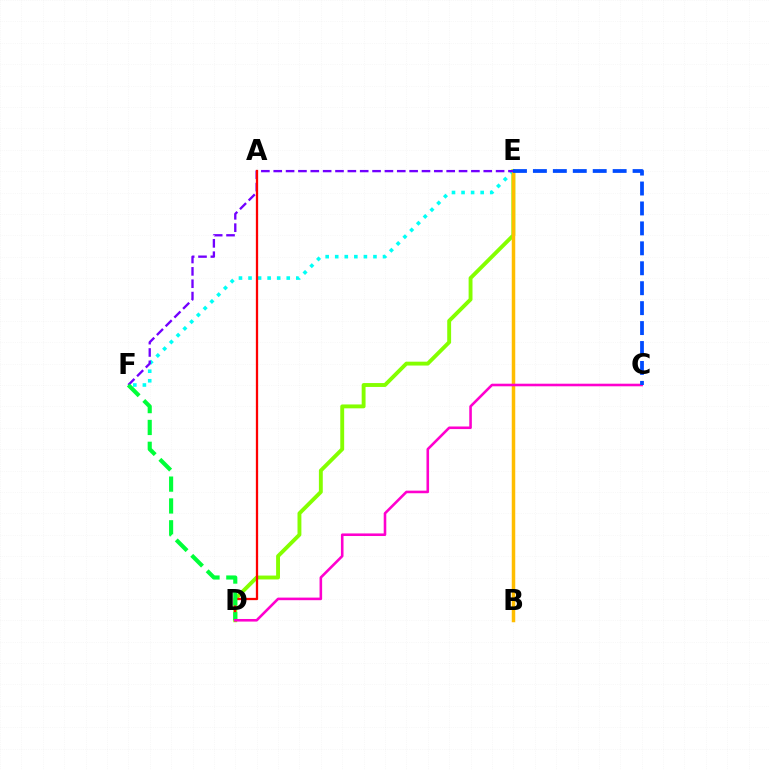{('D', 'E'): [{'color': '#84ff00', 'line_style': 'solid', 'thickness': 2.8}], ('E', 'F'): [{'color': '#00fff6', 'line_style': 'dotted', 'thickness': 2.6}, {'color': '#7200ff', 'line_style': 'dashed', 'thickness': 1.68}], ('B', 'E'): [{'color': '#ffbd00', 'line_style': 'solid', 'thickness': 2.52}], ('A', 'D'): [{'color': '#ff0000', 'line_style': 'solid', 'thickness': 1.65}], ('D', 'F'): [{'color': '#00ff39', 'line_style': 'dashed', 'thickness': 2.97}], ('C', 'D'): [{'color': '#ff00cf', 'line_style': 'solid', 'thickness': 1.86}], ('C', 'E'): [{'color': '#004bff', 'line_style': 'dashed', 'thickness': 2.71}]}